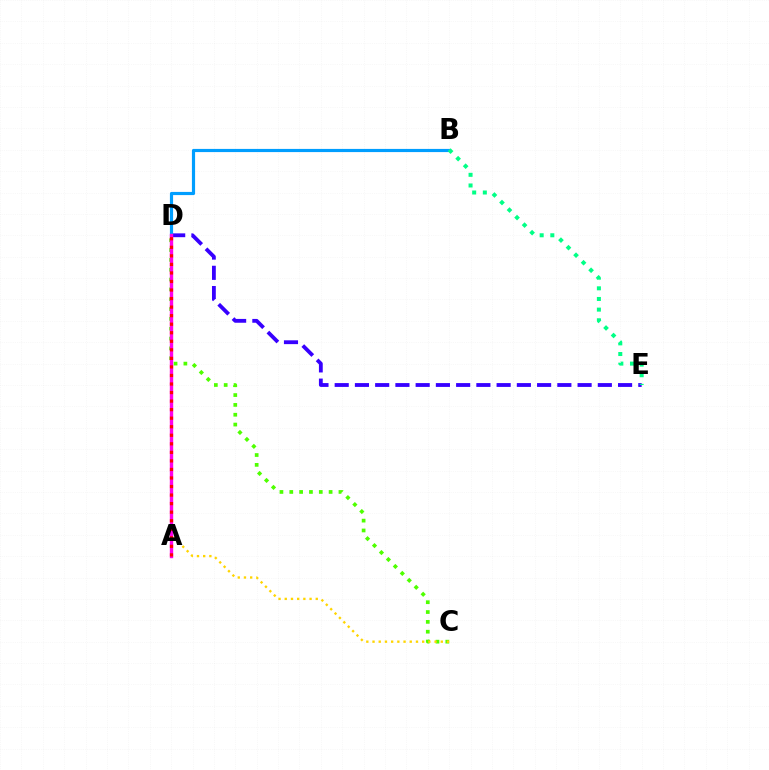{('C', 'D'): [{'color': '#4fff00', 'line_style': 'dotted', 'thickness': 2.67}, {'color': '#ffd500', 'line_style': 'dotted', 'thickness': 1.69}], ('D', 'E'): [{'color': '#3700ff', 'line_style': 'dashed', 'thickness': 2.75}], ('B', 'D'): [{'color': '#009eff', 'line_style': 'solid', 'thickness': 2.29}], ('A', 'D'): [{'color': '#ff00ed', 'line_style': 'solid', 'thickness': 2.43}, {'color': '#ff0000', 'line_style': 'dotted', 'thickness': 2.32}], ('B', 'E'): [{'color': '#00ff86', 'line_style': 'dotted', 'thickness': 2.89}]}